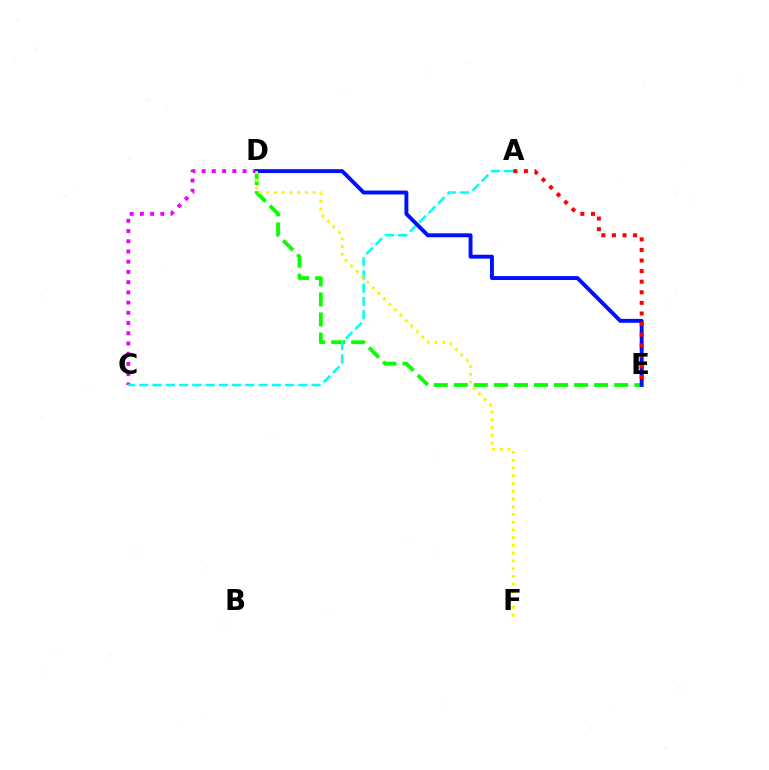{('D', 'E'): [{'color': '#08ff00', 'line_style': 'dashed', 'thickness': 2.72}, {'color': '#0010ff', 'line_style': 'solid', 'thickness': 2.81}], ('C', 'D'): [{'color': '#ee00ff', 'line_style': 'dotted', 'thickness': 2.78}], ('A', 'C'): [{'color': '#00fff6', 'line_style': 'dashed', 'thickness': 1.8}], ('D', 'F'): [{'color': '#fcf500', 'line_style': 'dotted', 'thickness': 2.1}], ('A', 'E'): [{'color': '#ff0000', 'line_style': 'dotted', 'thickness': 2.88}]}